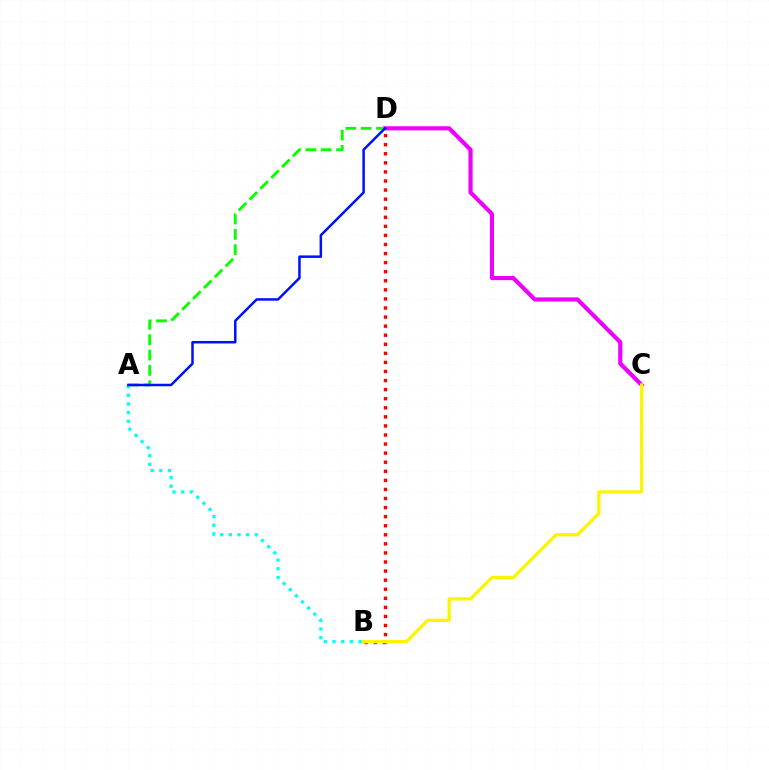{('B', 'D'): [{'color': '#ff0000', 'line_style': 'dotted', 'thickness': 2.46}], ('C', 'D'): [{'color': '#ee00ff', 'line_style': 'solid', 'thickness': 2.97}], ('B', 'C'): [{'color': '#fcf500', 'line_style': 'solid', 'thickness': 2.36}], ('A', 'D'): [{'color': '#08ff00', 'line_style': 'dashed', 'thickness': 2.08}, {'color': '#0010ff', 'line_style': 'solid', 'thickness': 1.81}], ('A', 'B'): [{'color': '#00fff6', 'line_style': 'dotted', 'thickness': 2.35}]}